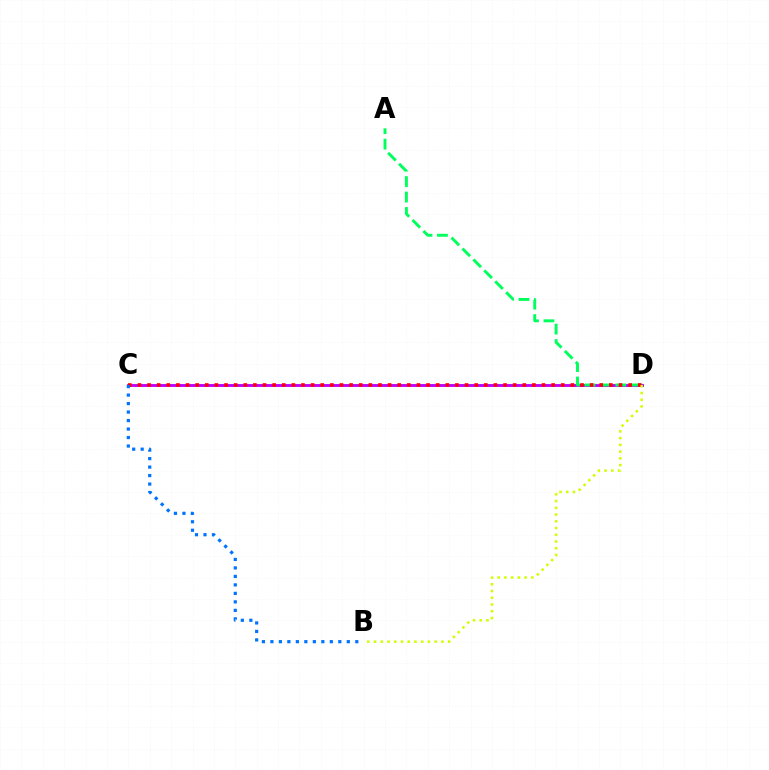{('C', 'D'): [{'color': '#b900ff', 'line_style': 'solid', 'thickness': 2.05}, {'color': '#ff0000', 'line_style': 'dotted', 'thickness': 2.61}], ('A', 'D'): [{'color': '#00ff5c', 'line_style': 'dashed', 'thickness': 2.1}], ('B', 'D'): [{'color': '#d1ff00', 'line_style': 'dotted', 'thickness': 1.83}], ('B', 'C'): [{'color': '#0074ff', 'line_style': 'dotted', 'thickness': 2.31}]}